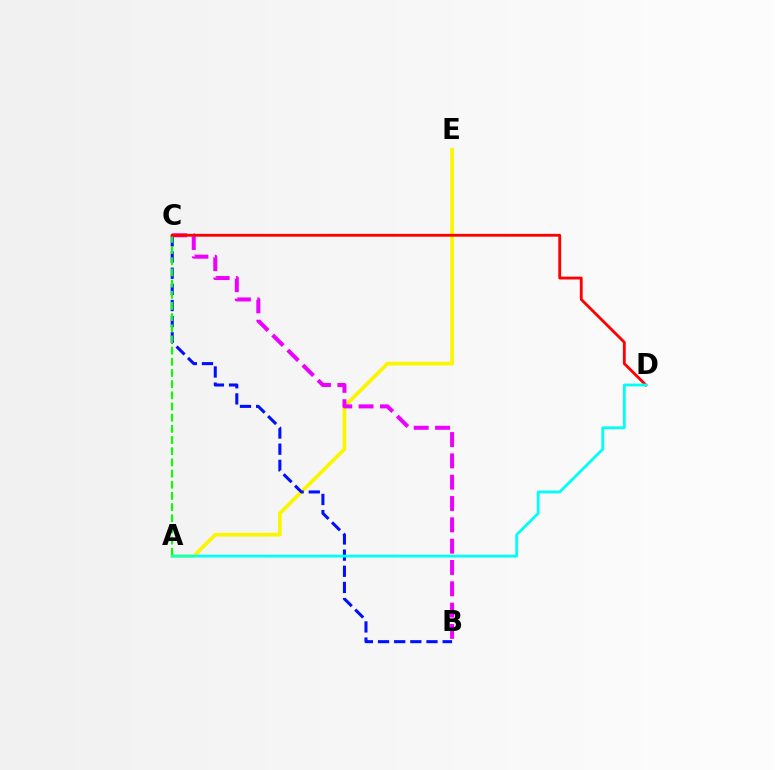{('A', 'E'): [{'color': '#fcf500', 'line_style': 'solid', 'thickness': 2.67}], ('B', 'C'): [{'color': '#0010ff', 'line_style': 'dashed', 'thickness': 2.19}, {'color': '#ee00ff', 'line_style': 'dashed', 'thickness': 2.9}], ('A', 'C'): [{'color': '#08ff00', 'line_style': 'dashed', 'thickness': 1.52}], ('C', 'D'): [{'color': '#ff0000', 'line_style': 'solid', 'thickness': 2.04}], ('A', 'D'): [{'color': '#00fff6', 'line_style': 'solid', 'thickness': 2.02}]}